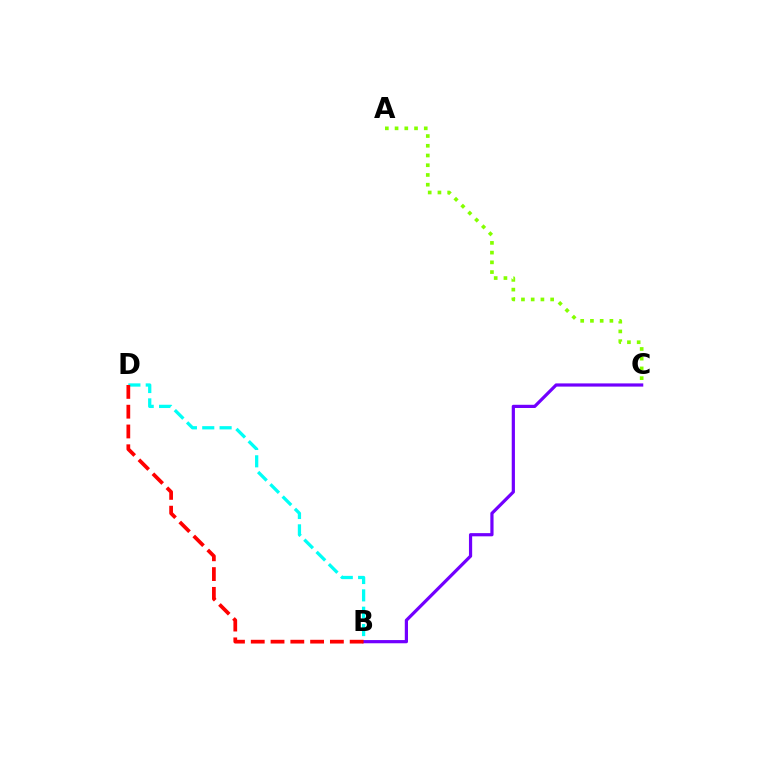{('B', 'D'): [{'color': '#00fff6', 'line_style': 'dashed', 'thickness': 2.36}, {'color': '#ff0000', 'line_style': 'dashed', 'thickness': 2.69}], ('A', 'C'): [{'color': '#84ff00', 'line_style': 'dotted', 'thickness': 2.64}], ('B', 'C'): [{'color': '#7200ff', 'line_style': 'solid', 'thickness': 2.31}]}